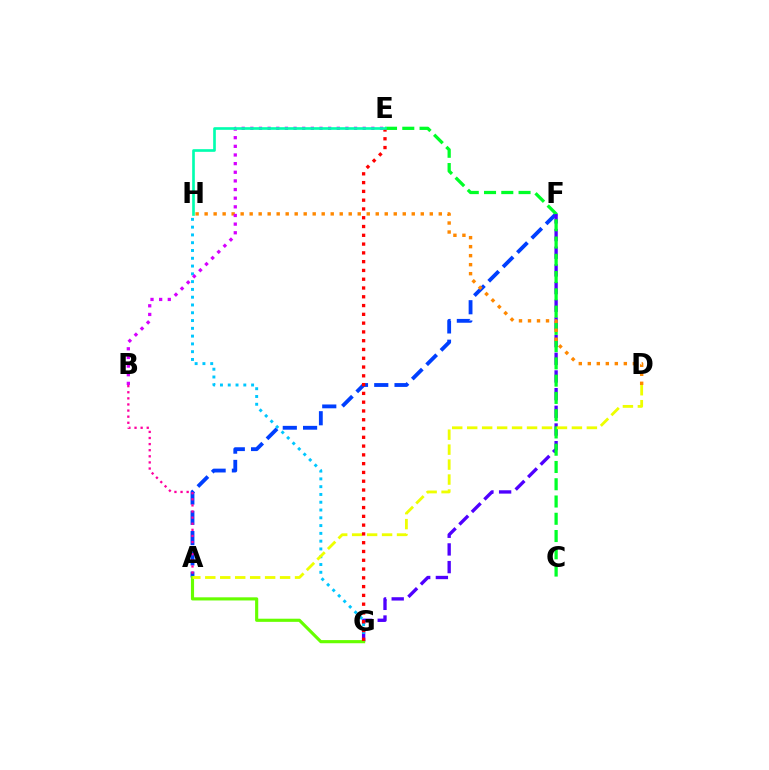{('A', 'F'): [{'color': '#003fff', 'line_style': 'dashed', 'thickness': 2.76}], ('A', 'B'): [{'color': '#ff00a0', 'line_style': 'dotted', 'thickness': 1.66}], ('F', 'G'): [{'color': '#4f00ff', 'line_style': 'dashed', 'thickness': 2.4}], ('C', 'E'): [{'color': '#00ff27', 'line_style': 'dashed', 'thickness': 2.35}], ('D', 'H'): [{'color': '#ff8800', 'line_style': 'dotted', 'thickness': 2.45}], ('G', 'H'): [{'color': '#00c7ff', 'line_style': 'dotted', 'thickness': 2.11}], ('A', 'G'): [{'color': '#66ff00', 'line_style': 'solid', 'thickness': 2.26}], ('A', 'D'): [{'color': '#eeff00', 'line_style': 'dashed', 'thickness': 2.03}], ('B', 'E'): [{'color': '#d600ff', 'line_style': 'dotted', 'thickness': 2.35}], ('E', 'G'): [{'color': '#ff0000', 'line_style': 'dotted', 'thickness': 2.39}], ('E', 'H'): [{'color': '#00ffaf', 'line_style': 'solid', 'thickness': 1.91}]}